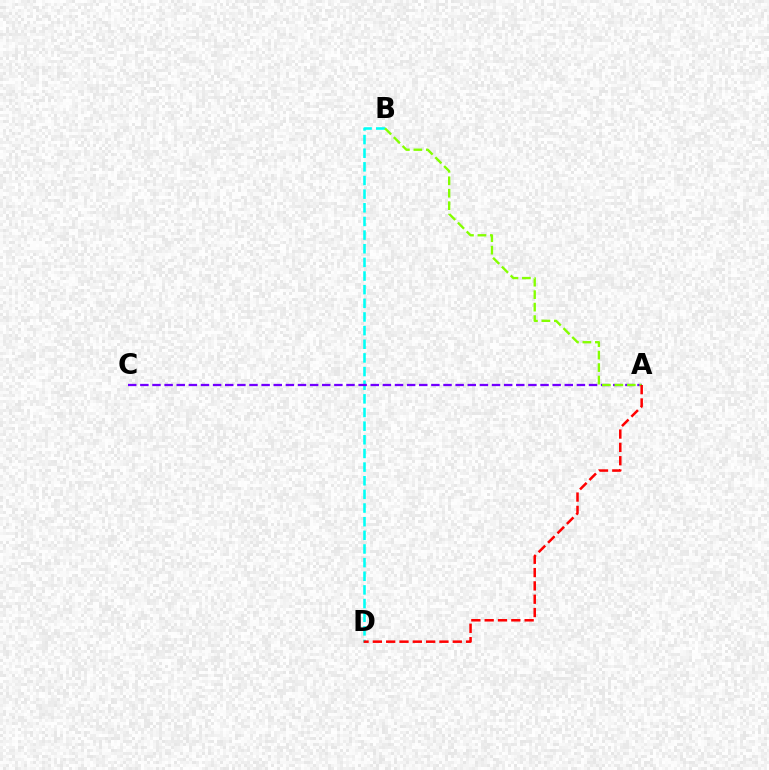{('B', 'D'): [{'color': '#00fff6', 'line_style': 'dashed', 'thickness': 1.85}], ('A', 'C'): [{'color': '#7200ff', 'line_style': 'dashed', 'thickness': 1.65}], ('A', 'B'): [{'color': '#84ff00', 'line_style': 'dashed', 'thickness': 1.69}], ('A', 'D'): [{'color': '#ff0000', 'line_style': 'dashed', 'thickness': 1.81}]}